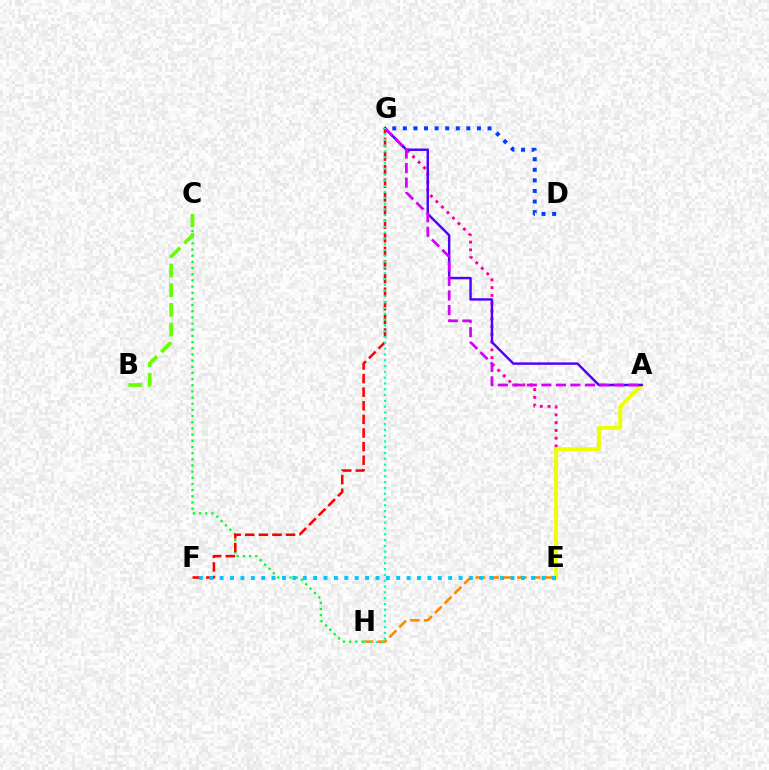{('E', 'G'): [{'color': '#ff00a0', 'line_style': 'dotted', 'thickness': 2.11}], ('C', 'H'): [{'color': '#00ff27', 'line_style': 'dotted', 'thickness': 1.68}], ('D', 'G'): [{'color': '#003fff', 'line_style': 'dotted', 'thickness': 2.88}], ('A', 'E'): [{'color': '#eeff00', 'line_style': 'solid', 'thickness': 2.82}], ('B', 'C'): [{'color': '#66ff00', 'line_style': 'dashed', 'thickness': 2.68}], ('E', 'H'): [{'color': '#ff8800', 'line_style': 'dashed', 'thickness': 1.88}], ('F', 'G'): [{'color': '#ff0000', 'line_style': 'dashed', 'thickness': 1.85}], ('A', 'G'): [{'color': '#4f00ff', 'line_style': 'solid', 'thickness': 1.76}, {'color': '#d600ff', 'line_style': 'dashed', 'thickness': 1.97}], ('E', 'F'): [{'color': '#00c7ff', 'line_style': 'dotted', 'thickness': 2.82}], ('G', 'H'): [{'color': '#00ffaf', 'line_style': 'dotted', 'thickness': 1.58}]}